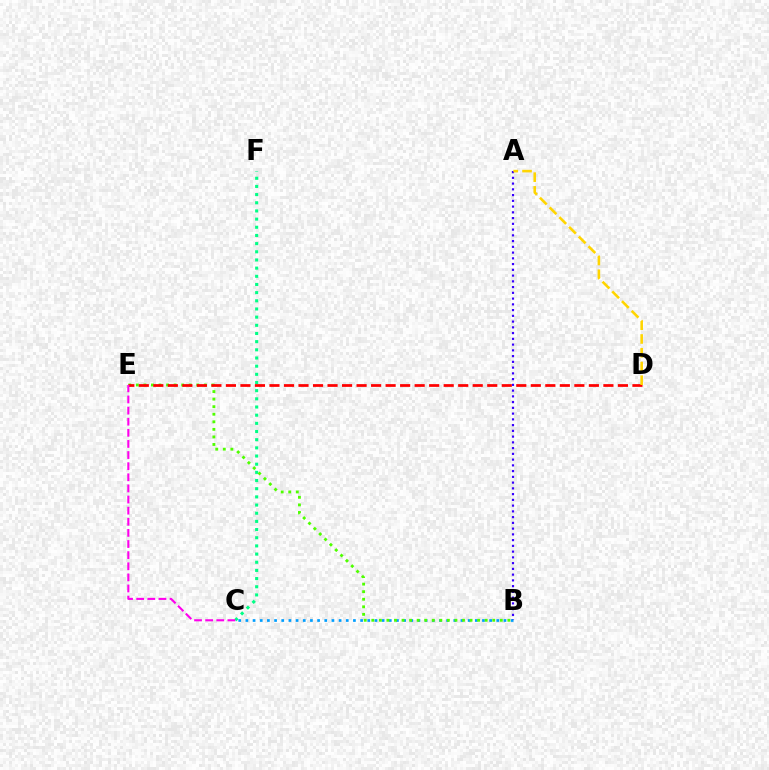{('B', 'C'): [{'color': '#009eff', 'line_style': 'dotted', 'thickness': 1.95}], ('C', 'F'): [{'color': '#00ff86', 'line_style': 'dotted', 'thickness': 2.22}], ('A', 'B'): [{'color': '#3700ff', 'line_style': 'dotted', 'thickness': 1.56}], ('B', 'E'): [{'color': '#4fff00', 'line_style': 'dotted', 'thickness': 2.05}], ('D', 'E'): [{'color': '#ff0000', 'line_style': 'dashed', 'thickness': 1.97}], ('A', 'D'): [{'color': '#ffd500', 'line_style': 'dashed', 'thickness': 1.87}], ('C', 'E'): [{'color': '#ff00ed', 'line_style': 'dashed', 'thickness': 1.51}]}